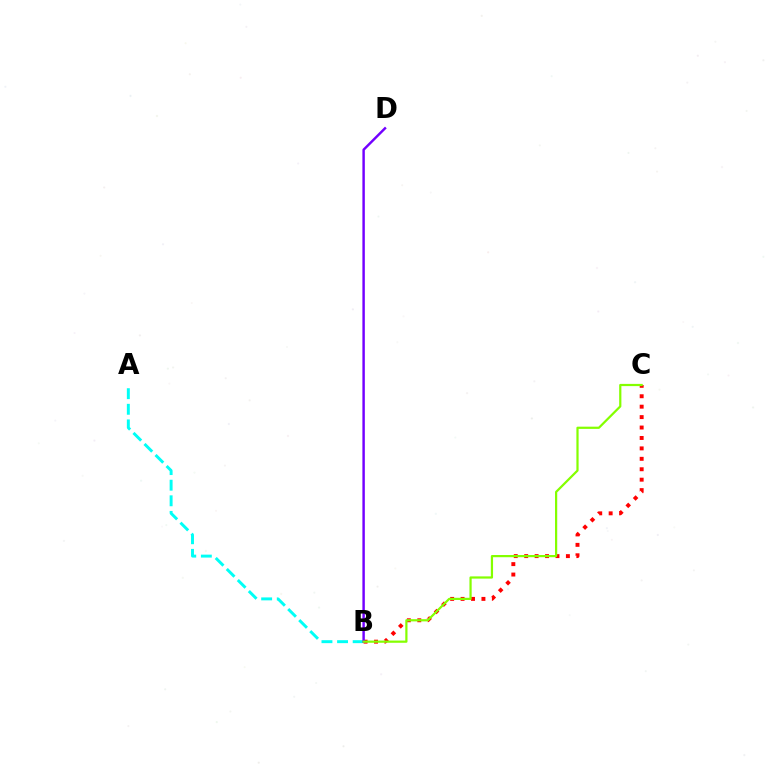{('A', 'B'): [{'color': '#00fff6', 'line_style': 'dashed', 'thickness': 2.12}], ('B', 'C'): [{'color': '#ff0000', 'line_style': 'dotted', 'thickness': 2.83}, {'color': '#84ff00', 'line_style': 'solid', 'thickness': 1.6}], ('B', 'D'): [{'color': '#7200ff', 'line_style': 'solid', 'thickness': 1.76}]}